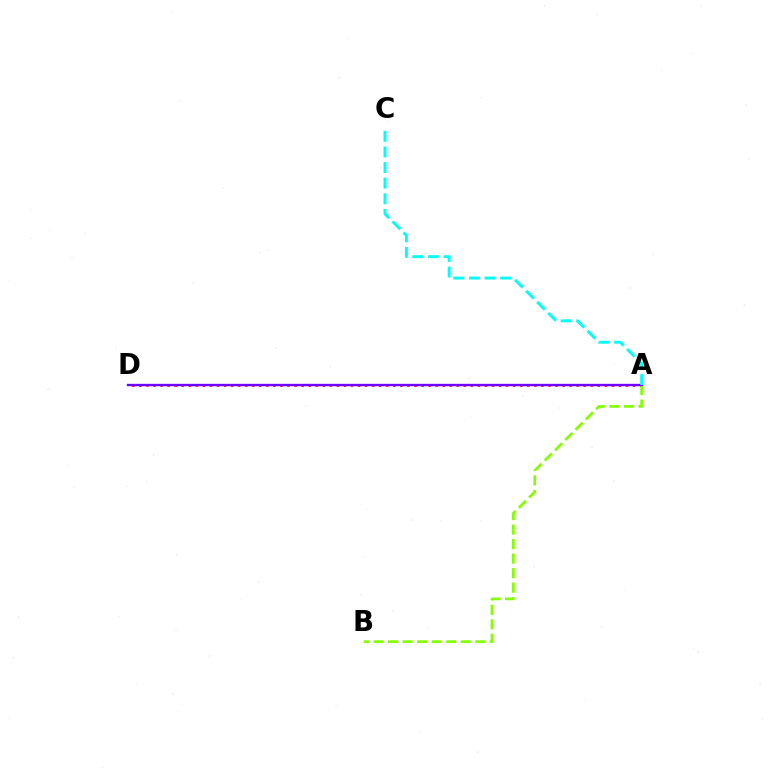{('A', 'D'): [{'color': '#ff0000', 'line_style': 'dotted', 'thickness': 1.92}, {'color': '#7200ff', 'line_style': 'solid', 'thickness': 1.7}], ('A', 'B'): [{'color': '#84ff00', 'line_style': 'dashed', 'thickness': 1.97}], ('A', 'C'): [{'color': '#00fff6', 'line_style': 'dashed', 'thickness': 2.12}]}